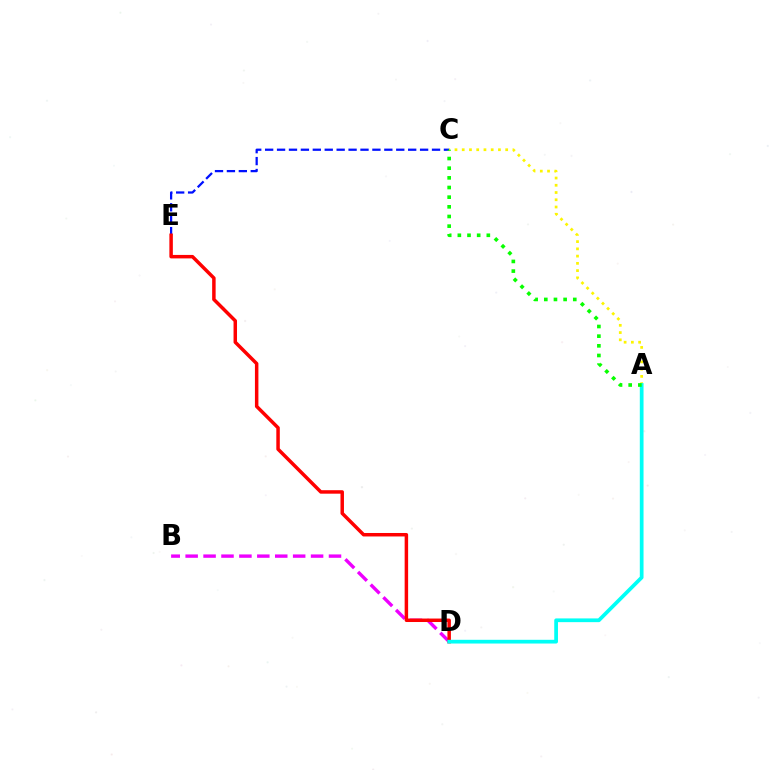{('B', 'D'): [{'color': '#ee00ff', 'line_style': 'dashed', 'thickness': 2.43}], ('C', 'E'): [{'color': '#0010ff', 'line_style': 'dashed', 'thickness': 1.62}], ('A', 'C'): [{'color': '#fcf500', 'line_style': 'dotted', 'thickness': 1.97}, {'color': '#08ff00', 'line_style': 'dotted', 'thickness': 2.62}], ('D', 'E'): [{'color': '#ff0000', 'line_style': 'solid', 'thickness': 2.51}], ('A', 'D'): [{'color': '#00fff6', 'line_style': 'solid', 'thickness': 2.69}]}